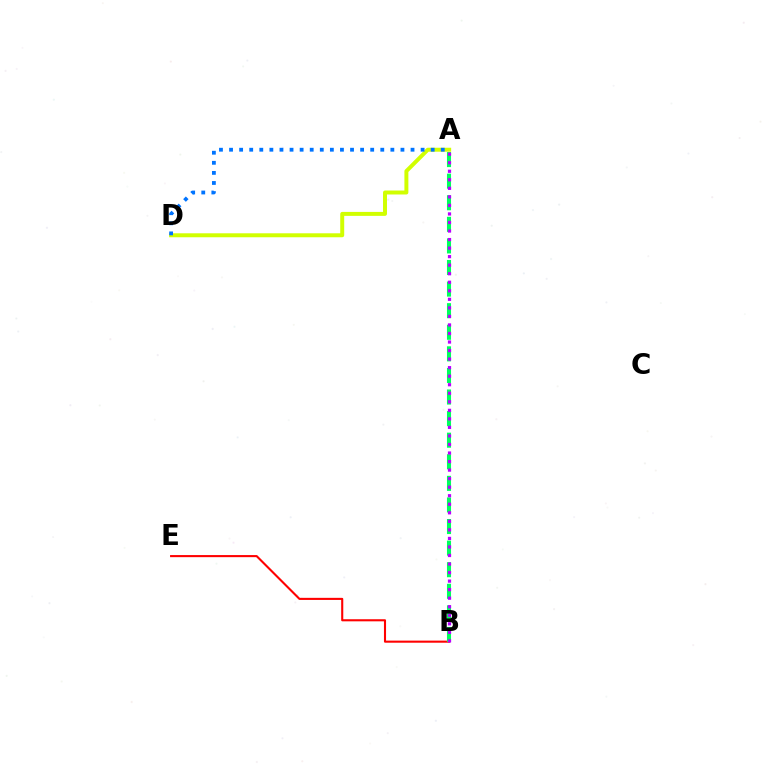{('A', 'D'): [{'color': '#d1ff00', 'line_style': 'solid', 'thickness': 2.86}, {'color': '#0074ff', 'line_style': 'dotted', 'thickness': 2.74}], ('B', 'E'): [{'color': '#ff0000', 'line_style': 'solid', 'thickness': 1.51}], ('A', 'B'): [{'color': '#00ff5c', 'line_style': 'dashed', 'thickness': 2.93}, {'color': '#b900ff', 'line_style': 'dotted', 'thickness': 2.32}]}